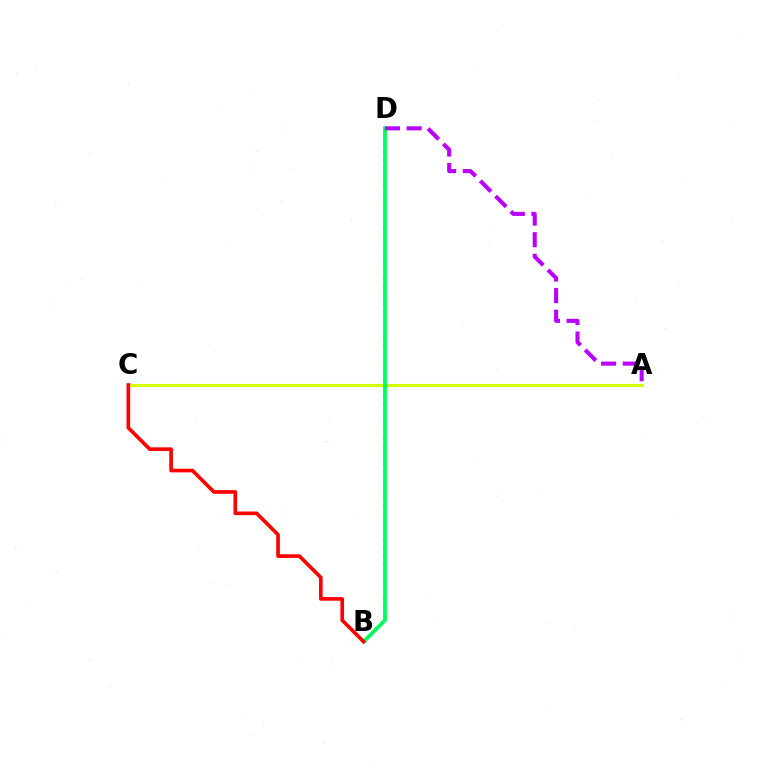{('B', 'D'): [{'color': '#0074ff', 'line_style': 'dotted', 'thickness': 2.29}, {'color': '#00ff5c', 'line_style': 'solid', 'thickness': 2.71}], ('A', 'C'): [{'color': '#d1ff00', 'line_style': 'solid', 'thickness': 2.25}], ('B', 'C'): [{'color': '#ff0000', 'line_style': 'solid', 'thickness': 2.63}], ('A', 'D'): [{'color': '#b900ff', 'line_style': 'dashed', 'thickness': 2.93}]}